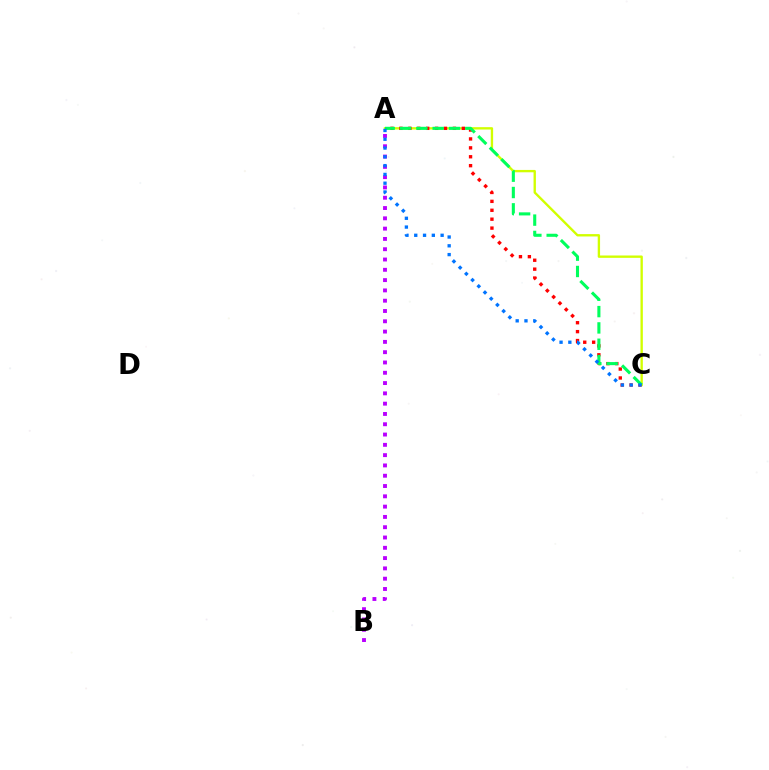{('A', 'C'): [{'color': '#d1ff00', 'line_style': 'solid', 'thickness': 1.7}, {'color': '#ff0000', 'line_style': 'dotted', 'thickness': 2.42}, {'color': '#00ff5c', 'line_style': 'dashed', 'thickness': 2.22}, {'color': '#0074ff', 'line_style': 'dotted', 'thickness': 2.39}], ('A', 'B'): [{'color': '#b900ff', 'line_style': 'dotted', 'thickness': 2.8}]}